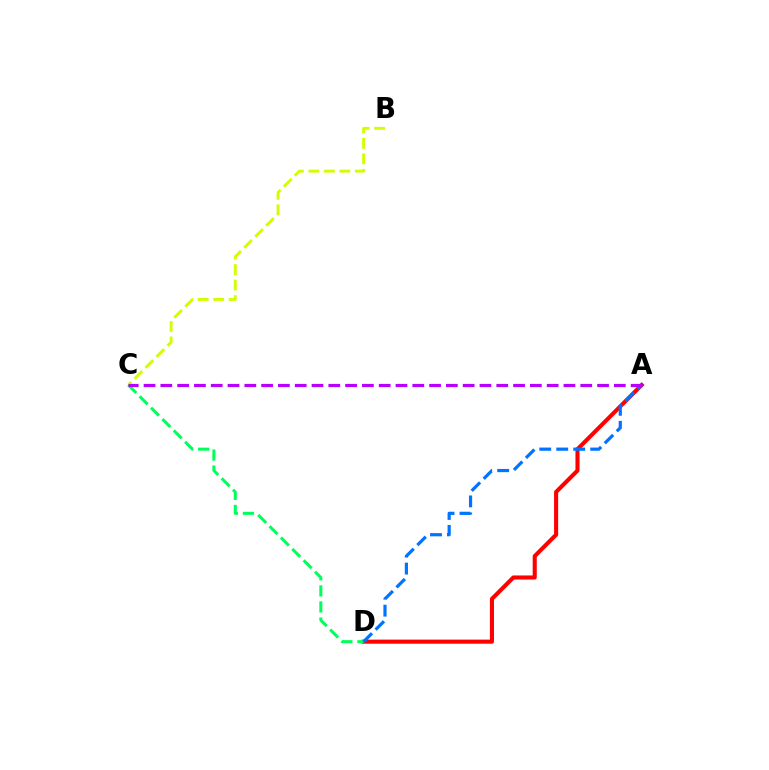{('B', 'C'): [{'color': '#d1ff00', 'line_style': 'dashed', 'thickness': 2.11}], ('A', 'D'): [{'color': '#ff0000', 'line_style': 'solid', 'thickness': 2.94}, {'color': '#0074ff', 'line_style': 'dashed', 'thickness': 2.31}], ('C', 'D'): [{'color': '#00ff5c', 'line_style': 'dashed', 'thickness': 2.18}], ('A', 'C'): [{'color': '#b900ff', 'line_style': 'dashed', 'thickness': 2.28}]}